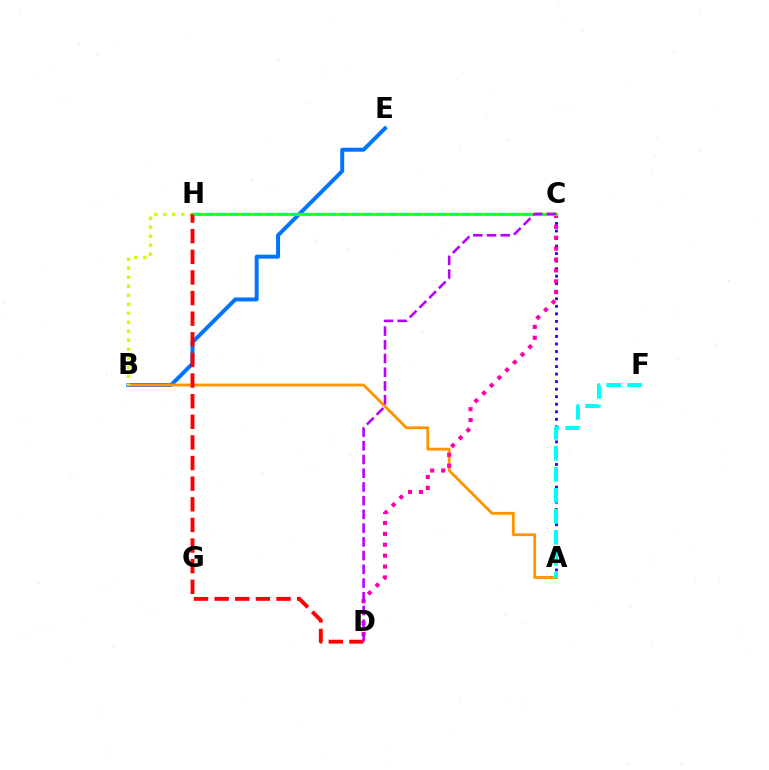{('A', 'C'): [{'color': '#2500ff', 'line_style': 'dotted', 'thickness': 2.05}], ('B', 'E'): [{'color': '#0074ff', 'line_style': 'solid', 'thickness': 2.85}], ('A', 'B'): [{'color': '#ff9400', 'line_style': 'solid', 'thickness': 2.03}], ('C', 'D'): [{'color': '#ff00ac', 'line_style': 'dotted', 'thickness': 2.96}, {'color': '#b900ff', 'line_style': 'dashed', 'thickness': 1.86}], ('B', 'H'): [{'color': '#d1ff00', 'line_style': 'dotted', 'thickness': 2.45}], ('C', 'H'): [{'color': '#3dff00', 'line_style': 'solid', 'thickness': 2.26}, {'color': '#00ff5c', 'line_style': 'dashed', 'thickness': 1.66}], ('D', 'H'): [{'color': '#ff0000', 'line_style': 'dashed', 'thickness': 2.8}], ('A', 'F'): [{'color': '#00fff6', 'line_style': 'dashed', 'thickness': 2.85}]}